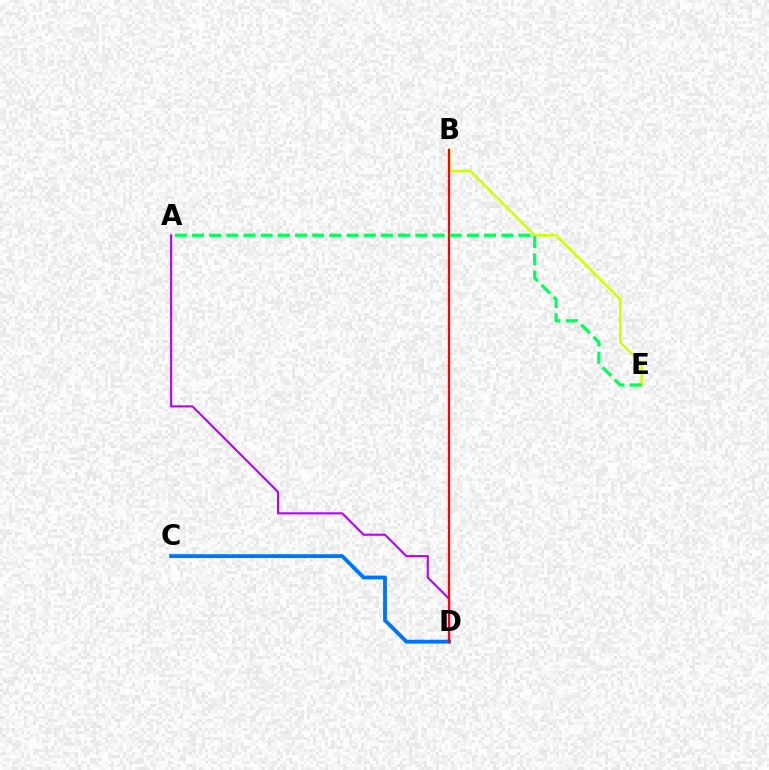{('B', 'E'): [{'color': '#d1ff00', 'line_style': 'solid', 'thickness': 1.78}], ('A', 'D'): [{'color': '#b900ff', 'line_style': 'solid', 'thickness': 1.51}], ('C', 'D'): [{'color': '#0074ff', 'line_style': 'solid', 'thickness': 2.75}], ('B', 'D'): [{'color': '#ff0000', 'line_style': 'solid', 'thickness': 1.62}], ('A', 'E'): [{'color': '#00ff5c', 'line_style': 'dashed', 'thickness': 2.33}]}